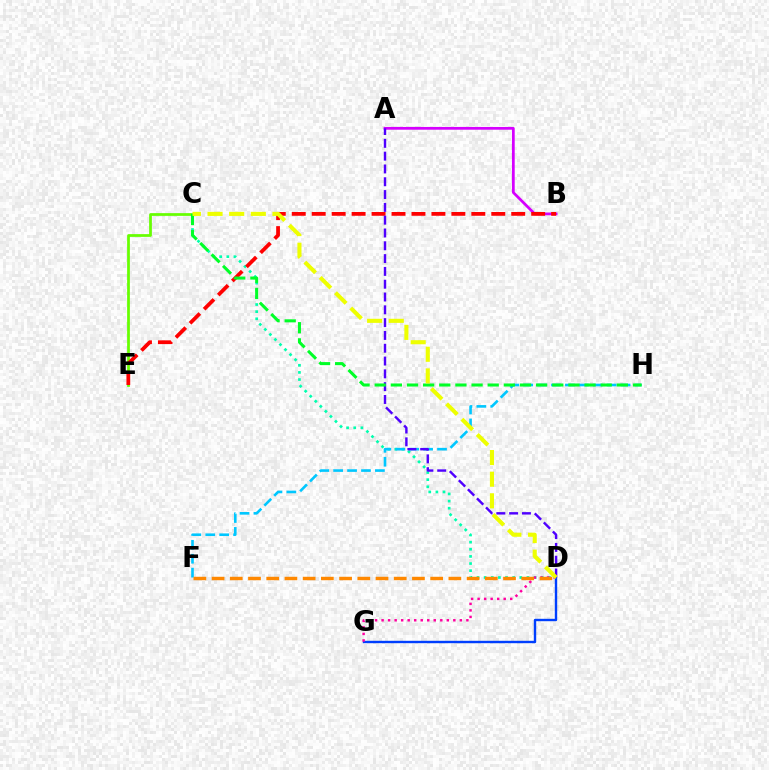{('A', 'B'): [{'color': '#d600ff', 'line_style': 'solid', 'thickness': 1.98}], ('C', 'E'): [{'color': '#66ff00', 'line_style': 'solid', 'thickness': 1.97}], ('D', 'G'): [{'color': '#003fff', 'line_style': 'solid', 'thickness': 1.72}, {'color': '#ff00a0', 'line_style': 'dotted', 'thickness': 1.77}], ('C', 'D'): [{'color': '#00ffaf', 'line_style': 'dotted', 'thickness': 1.94}, {'color': '#eeff00', 'line_style': 'dashed', 'thickness': 2.94}], ('B', 'E'): [{'color': '#ff0000', 'line_style': 'dashed', 'thickness': 2.71}], ('F', 'H'): [{'color': '#00c7ff', 'line_style': 'dashed', 'thickness': 1.89}], ('A', 'D'): [{'color': '#4f00ff', 'line_style': 'dashed', 'thickness': 1.74}], ('C', 'H'): [{'color': '#00ff27', 'line_style': 'dashed', 'thickness': 2.19}], ('D', 'F'): [{'color': '#ff8800', 'line_style': 'dashed', 'thickness': 2.47}]}